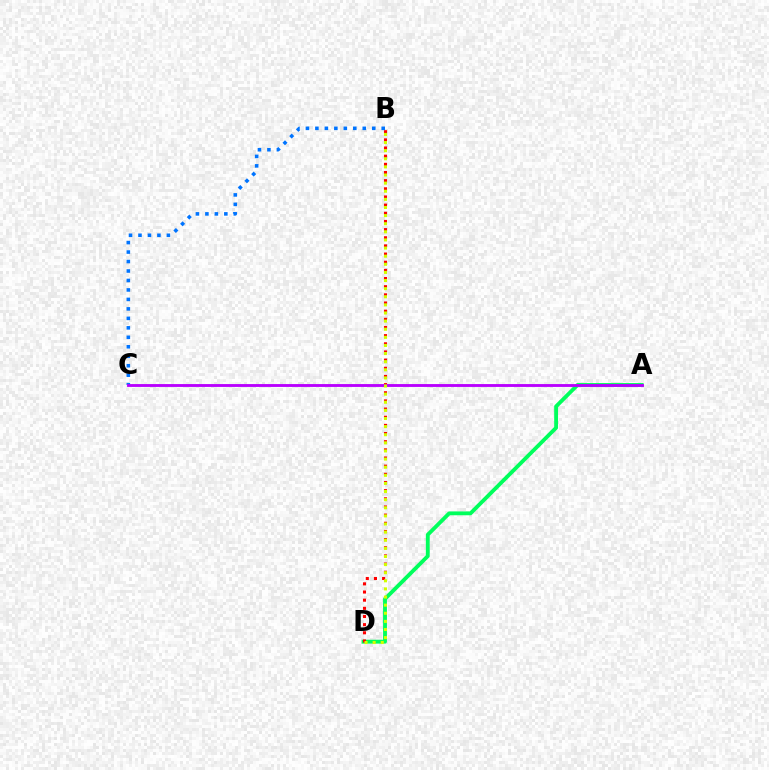{('A', 'D'): [{'color': '#00ff5c', 'line_style': 'solid', 'thickness': 2.78}], ('B', 'D'): [{'color': '#ff0000', 'line_style': 'dotted', 'thickness': 2.22}, {'color': '#d1ff00', 'line_style': 'dotted', 'thickness': 2.21}], ('B', 'C'): [{'color': '#0074ff', 'line_style': 'dotted', 'thickness': 2.57}], ('A', 'C'): [{'color': '#b900ff', 'line_style': 'solid', 'thickness': 2.06}]}